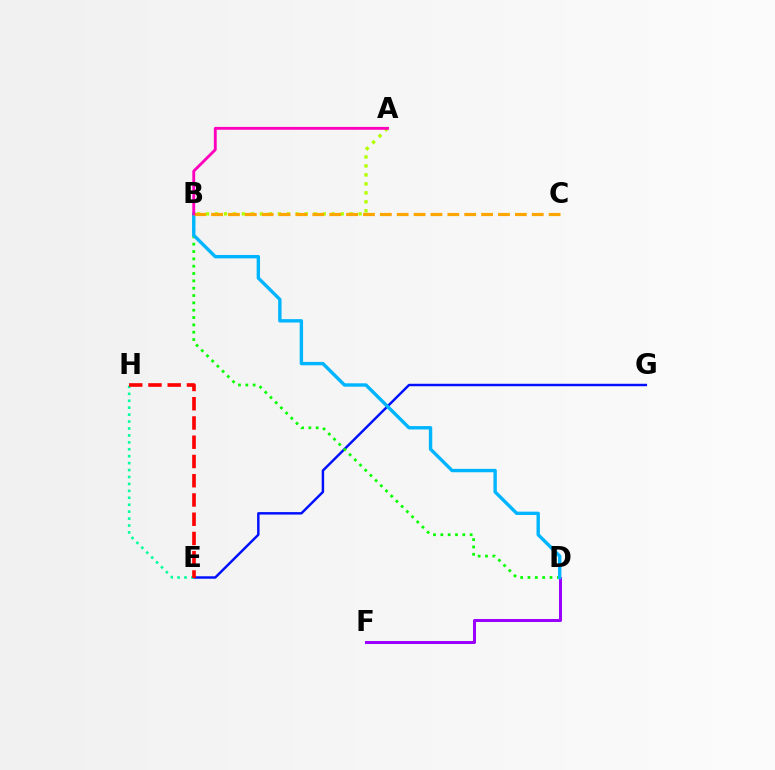{('E', 'G'): [{'color': '#0010ff', 'line_style': 'solid', 'thickness': 1.77}], ('A', 'B'): [{'color': '#b3ff00', 'line_style': 'dotted', 'thickness': 2.44}, {'color': '#ff00bd', 'line_style': 'solid', 'thickness': 2.06}], ('E', 'H'): [{'color': '#00ff9d', 'line_style': 'dotted', 'thickness': 1.88}, {'color': '#ff0000', 'line_style': 'dashed', 'thickness': 2.62}], ('B', 'D'): [{'color': '#08ff00', 'line_style': 'dotted', 'thickness': 1.99}, {'color': '#00b5ff', 'line_style': 'solid', 'thickness': 2.43}], ('D', 'F'): [{'color': '#9b00ff', 'line_style': 'solid', 'thickness': 2.18}], ('B', 'C'): [{'color': '#ffa500', 'line_style': 'dashed', 'thickness': 2.29}]}